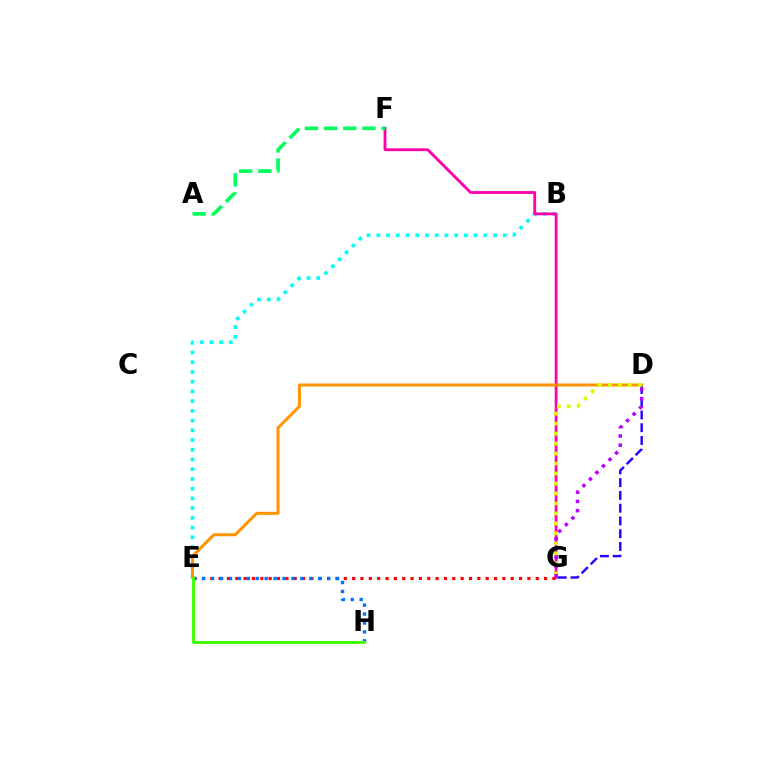{('B', 'E'): [{'color': '#00fff6', 'line_style': 'dotted', 'thickness': 2.64}], ('E', 'G'): [{'color': '#ff0000', 'line_style': 'dotted', 'thickness': 2.27}], ('D', 'G'): [{'color': '#2500ff', 'line_style': 'dashed', 'thickness': 1.73}, {'color': '#d1ff00', 'line_style': 'dotted', 'thickness': 2.71}, {'color': '#b900ff', 'line_style': 'dotted', 'thickness': 2.51}], ('F', 'G'): [{'color': '#ff00ac', 'line_style': 'solid', 'thickness': 2.05}], ('A', 'F'): [{'color': '#00ff5c', 'line_style': 'dashed', 'thickness': 2.61}], ('D', 'E'): [{'color': '#ff9400', 'line_style': 'solid', 'thickness': 2.18}], ('E', 'H'): [{'color': '#0074ff', 'line_style': 'dotted', 'thickness': 2.42}, {'color': '#3dff00', 'line_style': 'solid', 'thickness': 2.05}]}